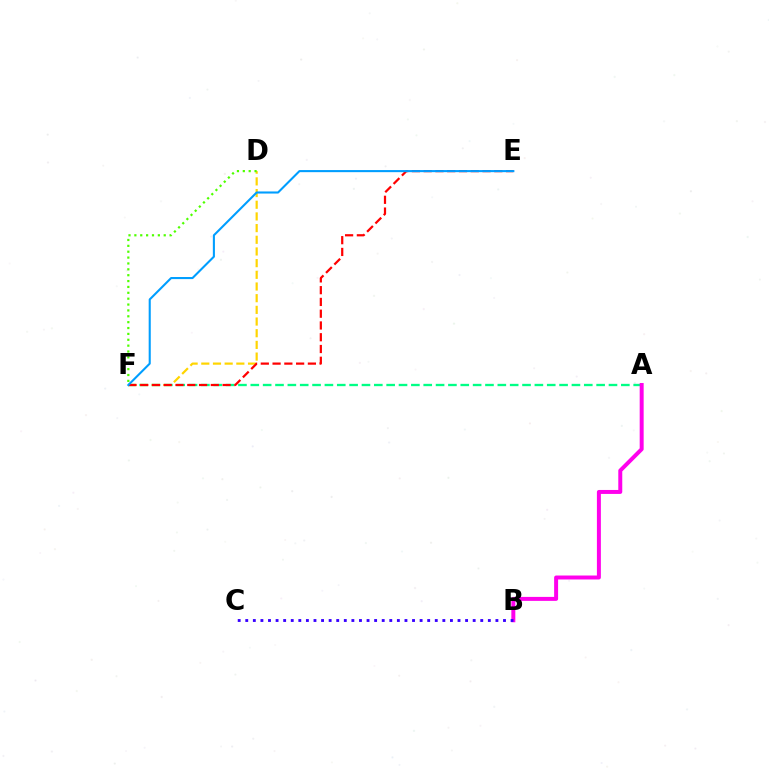{('A', 'F'): [{'color': '#00ff86', 'line_style': 'dashed', 'thickness': 1.68}], ('D', 'F'): [{'color': '#ffd500', 'line_style': 'dashed', 'thickness': 1.59}, {'color': '#4fff00', 'line_style': 'dotted', 'thickness': 1.6}], ('A', 'B'): [{'color': '#ff00ed', 'line_style': 'solid', 'thickness': 2.86}], ('E', 'F'): [{'color': '#ff0000', 'line_style': 'dashed', 'thickness': 1.6}, {'color': '#009eff', 'line_style': 'solid', 'thickness': 1.5}], ('B', 'C'): [{'color': '#3700ff', 'line_style': 'dotted', 'thickness': 2.06}]}